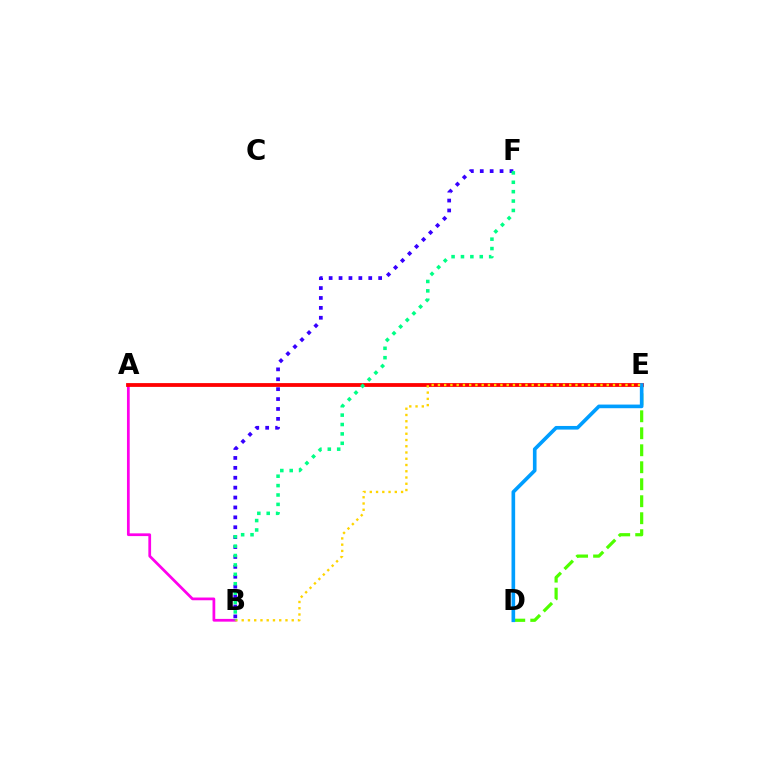{('A', 'B'): [{'color': '#ff00ed', 'line_style': 'solid', 'thickness': 1.97}], ('D', 'E'): [{'color': '#4fff00', 'line_style': 'dashed', 'thickness': 2.31}, {'color': '#009eff', 'line_style': 'solid', 'thickness': 2.62}], ('A', 'E'): [{'color': '#ff0000', 'line_style': 'solid', 'thickness': 2.73}], ('B', 'F'): [{'color': '#3700ff', 'line_style': 'dotted', 'thickness': 2.69}, {'color': '#00ff86', 'line_style': 'dotted', 'thickness': 2.55}], ('B', 'E'): [{'color': '#ffd500', 'line_style': 'dotted', 'thickness': 1.7}]}